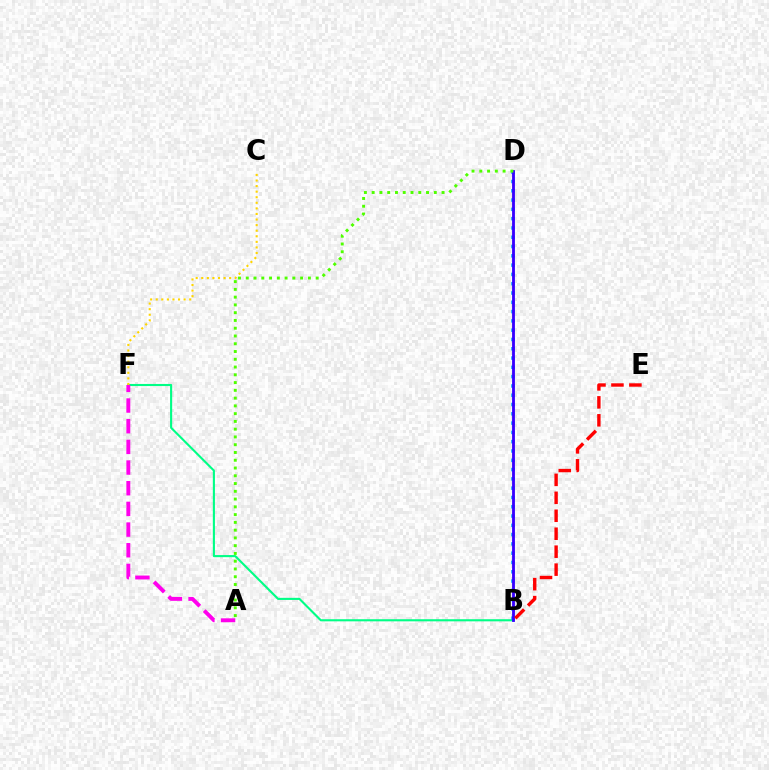{('B', 'F'): [{'color': '#00ff86', 'line_style': 'solid', 'thickness': 1.52}], ('B', 'D'): [{'color': '#009eff', 'line_style': 'dotted', 'thickness': 2.52}, {'color': '#3700ff', 'line_style': 'solid', 'thickness': 2.04}], ('C', 'F'): [{'color': '#ffd500', 'line_style': 'dotted', 'thickness': 1.52}], ('A', 'F'): [{'color': '#ff00ed', 'line_style': 'dashed', 'thickness': 2.81}], ('B', 'E'): [{'color': '#ff0000', 'line_style': 'dashed', 'thickness': 2.44}], ('A', 'D'): [{'color': '#4fff00', 'line_style': 'dotted', 'thickness': 2.11}]}